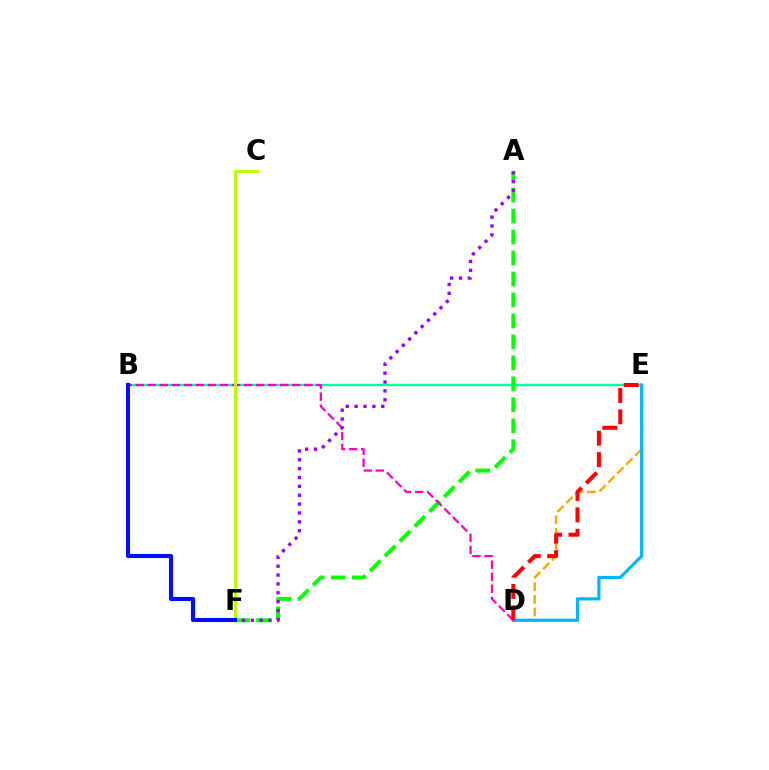{('D', 'E'): [{'color': '#ffa500', 'line_style': 'dashed', 'thickness': 1.72}, {'color': '#00b5ff', 'line_style': 'solid', 'thickness': 2.28}, {'color': '#ff0000', 'line_style': 'dashed', 'thickness': 2.9}], ('B', 'E'): [{'color': '#00ff9d', 'line_style': 'solid', 'thickness': 1.72}], ('A', 'F'): [{'color': '#08ff00', 'line_style': 'dashed', 'thickness': 2.85}, {'color': '#9b00ff', 'line_style': 'dotted', 'thickness': 2.41}], ('B', 'D'): [{'color': '#ff00bd', 'line_style': 'dashed', 'thickness': 1.64}], ('C', 'F'): [{'color': '#b3ff00', 'line_style': 'solid', 'thickness': 2.15}], ('B', 'F'): [{'color': '#0010ff', 'line_style': 'solid', 'thickness': 2.96}]}